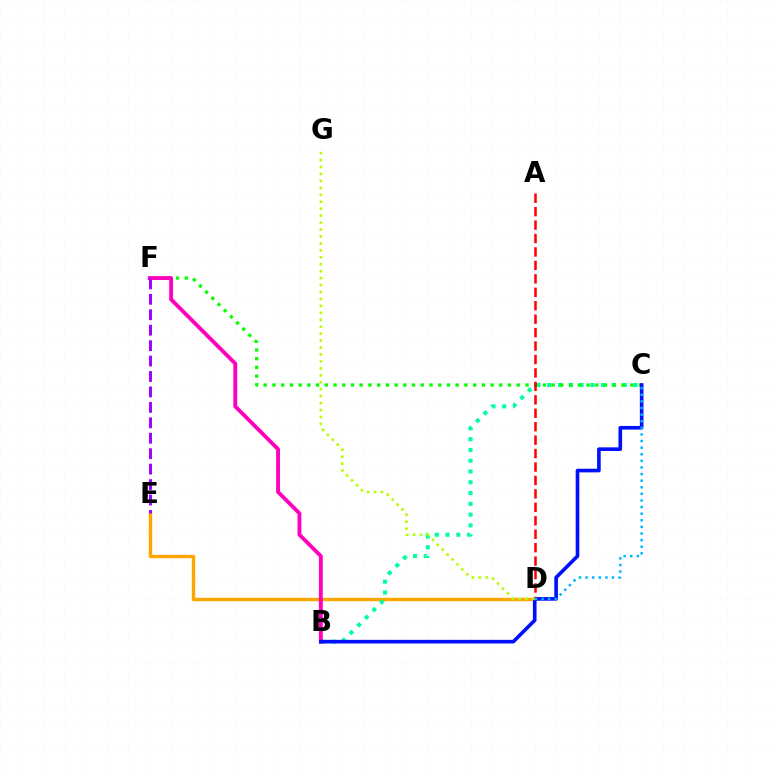{('D', 'E'): [{'color': '#ffa500', 'line_style': 'solid', 'thickness': 2.45}], ('B', 'C'): [{'color': '#00ff9d', 'line_style': 'dotted', 'thickness': 2.93}, {'color': '#0010ff', 'line_style': 'solid', 'thickness': 2.62}], ('C', 'F'): [{'color': '#08ff00', 'line_style': 'dotted', 'thickness': 2.37}], ('B', 'F'): [{'color': '#ff00bd', 'line_style': 'solid', 'thickness': 2.78}], ('E', 'F'): [{'color': '#9b00ff', 'line_style': 'dashed', 'thickness': 2.1}], ('A', 'D'): [{'color': '#ff0000', 'line_style': 'dashed', 'thickness': 1.83}], ('D', 'G'): [{'color': '#b3ff00', 'line_style': 'dotted', 'thickness': 1.89}], ('C', 'D'): [{'color': '#00b5ff', 'line_style': 'dotted', 'thickness': 1.79}]}